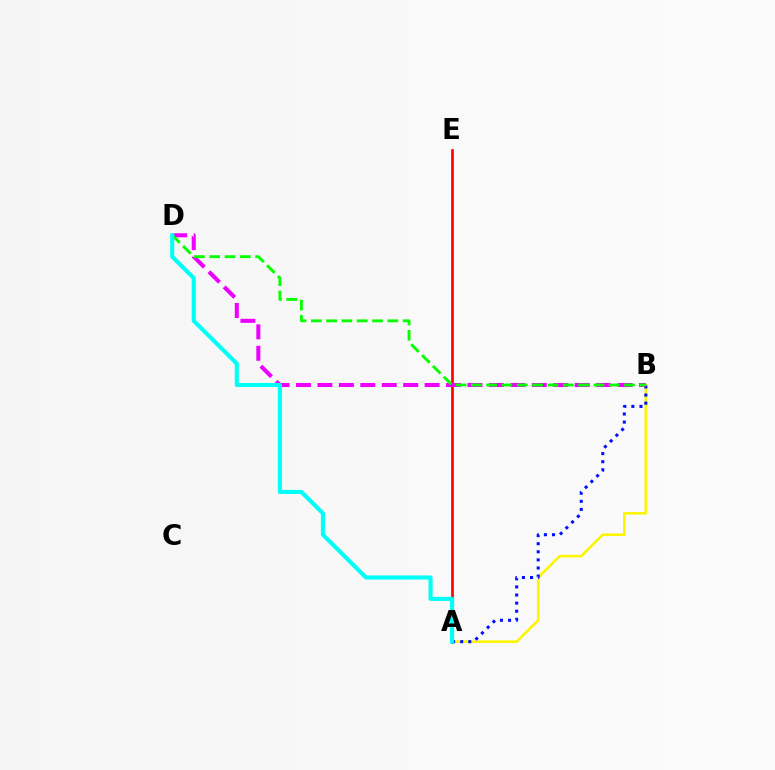{('A', 'B'): [{'color': '#fcf500', 'line_style': 'solid', 'thickness': 1.86}, {'color': '#0010ff', 'line_style': 'dotted', 'thickness': 2.2}], ('A', 'E'): [{'color': '#ff0000', 'line_style': 'solid', 'thickness': 1.92}], ('B', 'D'): [{'color': '#ee00ff', 'line_style': 'dashed', 'thickness': 2.91}, {'color': '#08ff00', 'line_style': 'dashed', 'thickness': 2.08}], ('A', 'D'): [{'color': '#00fff6', 'line_style': 'solid', 'thickness': 2.95}]}